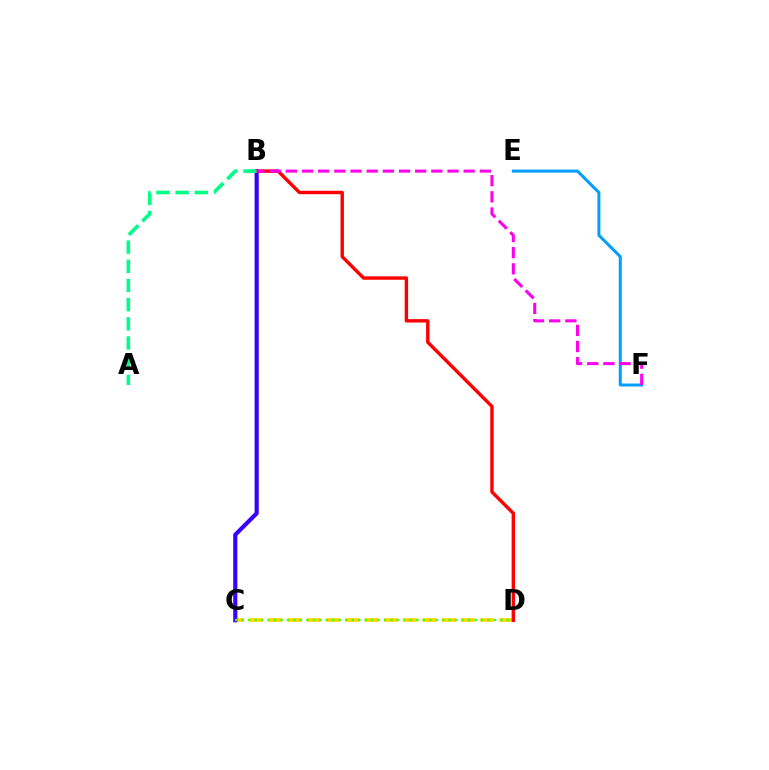{('C', 'D'): [{'color': '#ffd500', 'line_style': 'dashed', 'thickness': 2.61}, {'color': '#4fff00', 'line_style': 'dotted', 'thickness': 1.76}], ('B', 'C'): [{'color': '#3700ff', 'line_style': 'solid', 'thickness': 2.98}], ('B', 'D'): [{'color': '#ff0000', 'line_style': 'solid', 'thickness': 2.45}], ('E', 'F'): [{'color': '#009eff', 'line_style': 'solid', 'thickness': 2.16}], ('A', 'B'): [{'color': '#00ff86', 'line_style': 'dashed', 'thickness': 2.61}], ('B', 'F'): [{'color': '#ff00ed', 'line_style': 'dashed', 'thickness': 2.2}]}